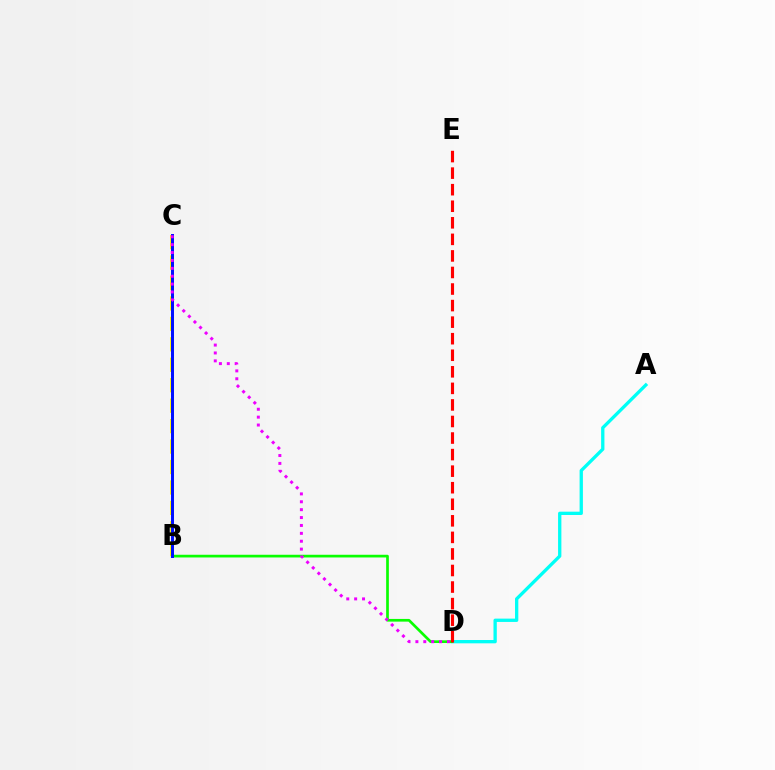{('A', 'D'): [{'color': '#00fff6', 'line_style': 'solid', 'thickness': 2.38}], ('B', 'D'): [{'color': '#08ff00', 'line_style': 'solid', 'thickness': 1.94}], ('B', 'C'): [{'color': '#fcf500', 'line_style': 'dashed', 'thickness': 2.78}, {'color': '#0010ff', 'line_style': 'solid', 'thickness': 2.15}], ('C', 'D'): [{'color': '#ee00ff', 'line_style': 'dotted', 'thickness': 2.14}], ('D', 'E'): [{'color': '#ff0000', 'line_style': 'dashed', 'thickness': 2.25}]}